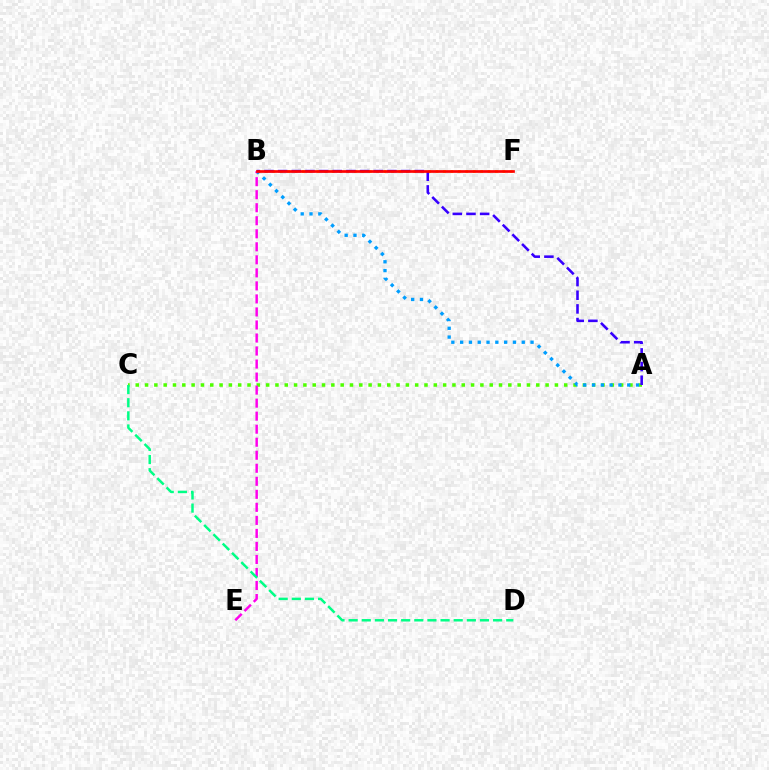{('B', 'F'): [{'color': '#ffd500', 'line_style': 'dotted', 'thickness': 2.02}, {'color': '#ff0000', 'line_style': 'solid', 'thickness': 1.94}], ('A', 'C'): [{'color': '#4fff00', 'line_style': 'dotted', 'thickness': 2.53}], ('A', 'B'): [{'color': '#009eff', 'line_style': 'dotted', 'thickness': 2.39}, {'color': '#3700ff', 'line_style': 'dashed', 'thickness': 1.86}], ('B', 'E'): [{'color': '#ff00ed', 'line_style': 'dashed', 'thickness': 1.77}], ('C', 'D'): [{'color': '#00ff86', 'line_style': 'dashed', 'thickness': 1.78}]}